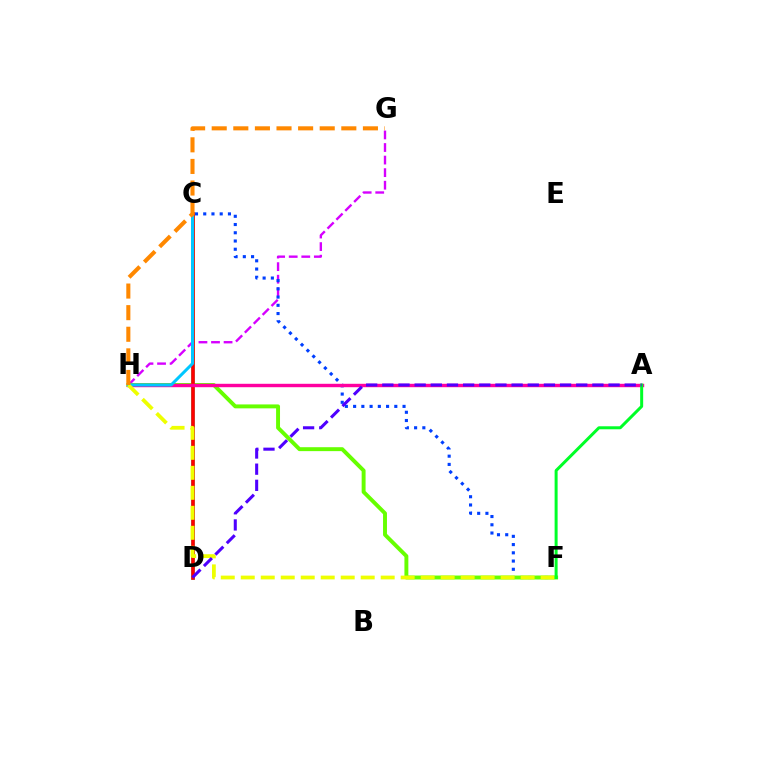{('G', 'H'): [{'color': '#d600ff', 'line_style': 'dashed', 'thickness': 1.71}, {'color': '#ff8800', 'line_style': 'dashed', 'thickness': 2.93}], ('C', 'F'): [{'color': '#003fff', 'line_style': 'dotted', 'thickness': 2.24}], ('C', 'D'): [{'color': '#00ffaf', 'line_style': 'solid', 'thickness': 2.57}, {'color': '#ff0000', 'line_style': 'solid', 'thickness': 2.6}], ('F', 'H'): [{'color': '#66ff00', 'line_style': 'solid', 'thickness': 2.83}, {'color': '#eeff00', 'line_style': 'dashed', 'thickness': 2.72}], ('A', 'H'): [{'color': '#ff00a0', 'line_style': 'solid', 'thickness': 2.46}], ('C', 'H'): [{'color': '#00c7ff', 'line_style': 'solid', 'thickness': 2.16}], ('A', 'F'): [{'color': '#00ff27', 'line_style': 'solid', 'thickness': 2.16}], ('A', 'D'): [{'color': '#4f00ff', 'line_style': 'dashed', 'thickness': 2.2}]}